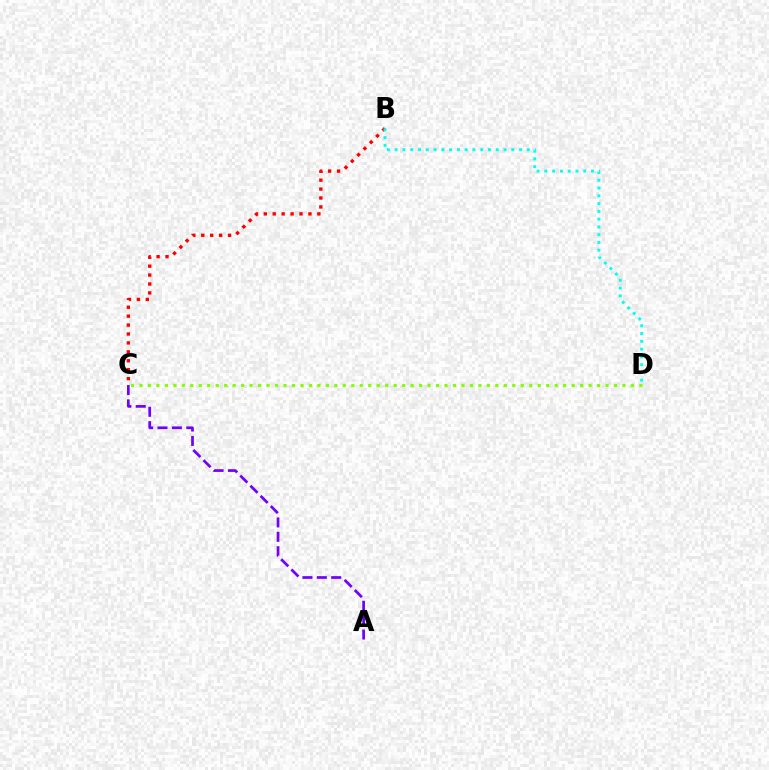{('C', 'D'): [{'color': '#84ff00', 'line_style': 'dotted', 'thickness': 2.3}], ('A', 'C'): [{'color': '#7200ff', 'line_style': 'dashed', 'thickness': 1.95}], ('B', 'C'): [{'color': '#ff0000', 'line_style': 'dotted', 'thickness': 2.42}], ('B', 'D'): [{'color': '#00fff6', 'line_style': 'dotted', 'thickness': 2.11}]}